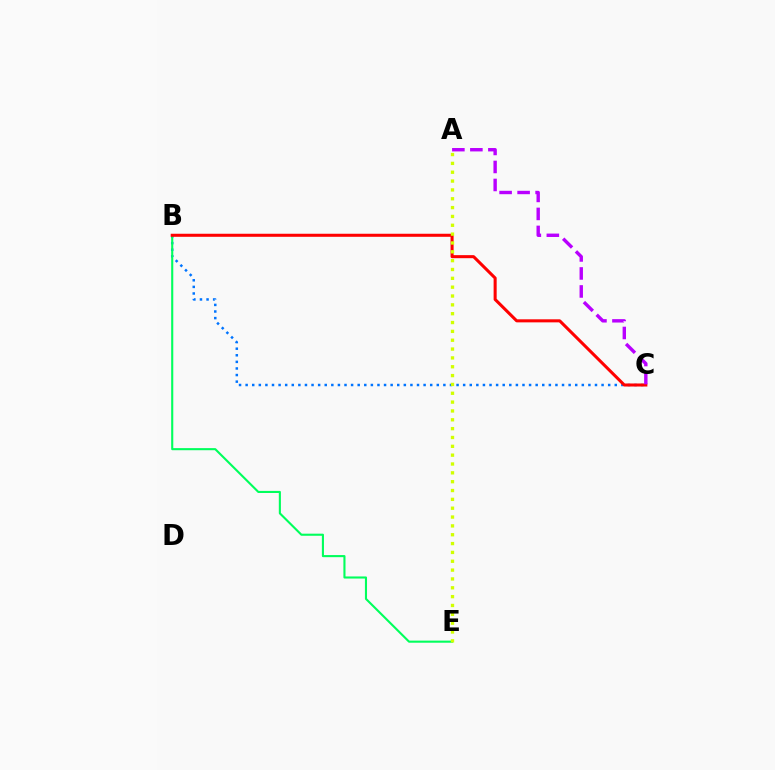{('B', 'C'): [{'color': '#0074ff', 'line_style': 'dotted', 'thickness': 1.79}, {'color': '#ff0000', 'line_style': 'solid', 'thickness': 2.2}], ('B', 'E'): [{'color': '#00ff5c', 'line_style': 'solid', 'thickness': 1.51}], ('A', 'C'): [{'color': '#b900ff', 'line_style': 'dashed', 'thickness': 2.45}], ('A', 'E'): [{'color': '#d1ff00', 'line_style': 'dotted', 'thickness': 2.4}]}